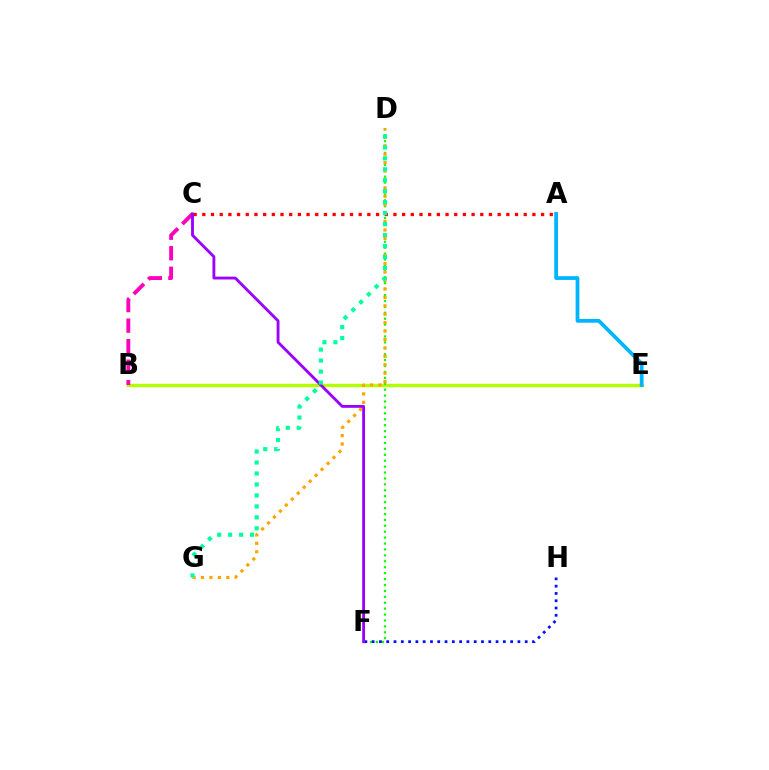{('B', 'E'): [{'color': '#b3ff00', 'line_style': 'solid', 'thickness': 2.44}], ('D', 'F'): [{'color': '#08ff00', 'line_style': 'dotted', 'thickness': 1.61}], ('B', 'C'): [{'color': '#ff00bd', 'line_style': 'dashed', 'thickness': 2.79}], ('A', 'C'): [{'color': '#ff0000', 'line_style': 'dotted', 'thickness': 2.36}], ('F', 'H'): [{'color': '#0010ff', 'line_style': 'dotted', 'thickness': 1.98}], ('D', 'G'): [{'color': '#ffa500', 'line_style': 'dotted', 'thickness': 2.29}, {'color': '#00ff9d', 'line_style': 'dotted', 'thickness': 2.98}], ('C', 'F'): [{'color': '#9b00ff', 'line_style': 'solid', 'thickness': 2.05}], ('A', 'E'): [{'color': '#00b5ff', 'line_style': 'solid', 'thickness': 2.71}]}